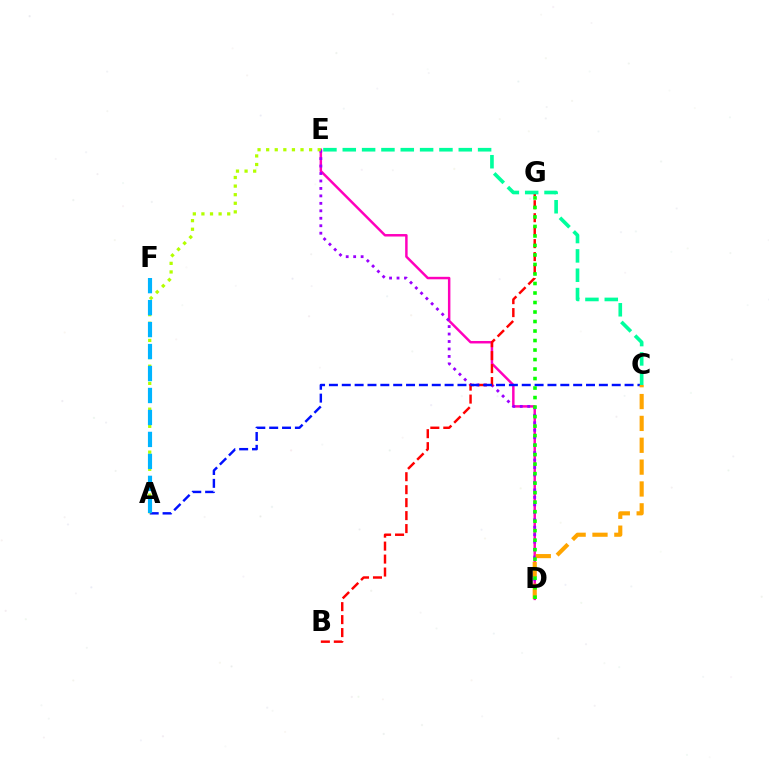{('D', 'E'): [{'color': '#ff00bd', 'line_style': 'solid', 'thickness': 1.78}, {'color': '#9b00ff', 'line_style': 'dotted', 'thickness': 2.03}], ('B', 'G'): [{'color': '#ff0000', 'line_style': 'dashed', 'thickness': 1.76}], ('A', 'C'): [{'color': '#0010ff', 'line_style': 'dashed', 'thickness': 1.75}], ('C', 'E'): [{'color': '#00ff9d', 'line_style': 'dashed', 'thickness': 2.63}], ('A', 'E'): [{'color': '#b3ff00', 'line_style': 'dotted', 'thickness': 2.33}], ('C', 'D'): [{'color': '#ffa500', 'line_style': 'dashed', 'thickness': 2.97}], ('D', 'G'): [{'color': '#08ff00', 'line_style': 'dotted', 'thickness': 2.58}], ('A', 'F'): [{'color': '#00b5ff', 'line_style': 'dashed', 'thickness': 2.98}]}